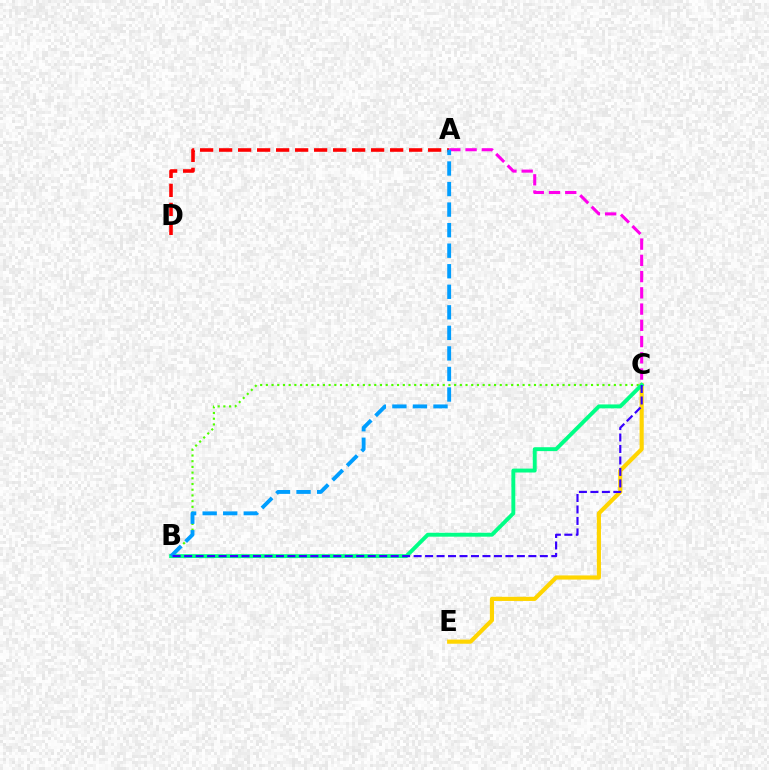{('A', 'C'): [{'color': '#ff00ed', 'line_style': 'dashed', 'thickness': 2.21}], ('A', 'D'): [{'color': '#ff0000', 'line_style': 'dashed', 'thickness': 2.58}], ('C', 'E'): [{'color': '#ffd500', 'line_style': 'solid', 'thickness': 2.98}], ('B', 'C'): [{'color': '#4fff00', 'line_style': 'dotted', 'thickness': 1.55}, {'color': '#00ff86', 'line_style': 'solid', 'thickness': 2.82}, {'color': '#3700ff', 'line_style': 'dashed', 'thickness': 1.56}], ('A', 'B'): [{'color': '#009eff', 'line_style': 'dashed', 'thickness': 2.79}]}